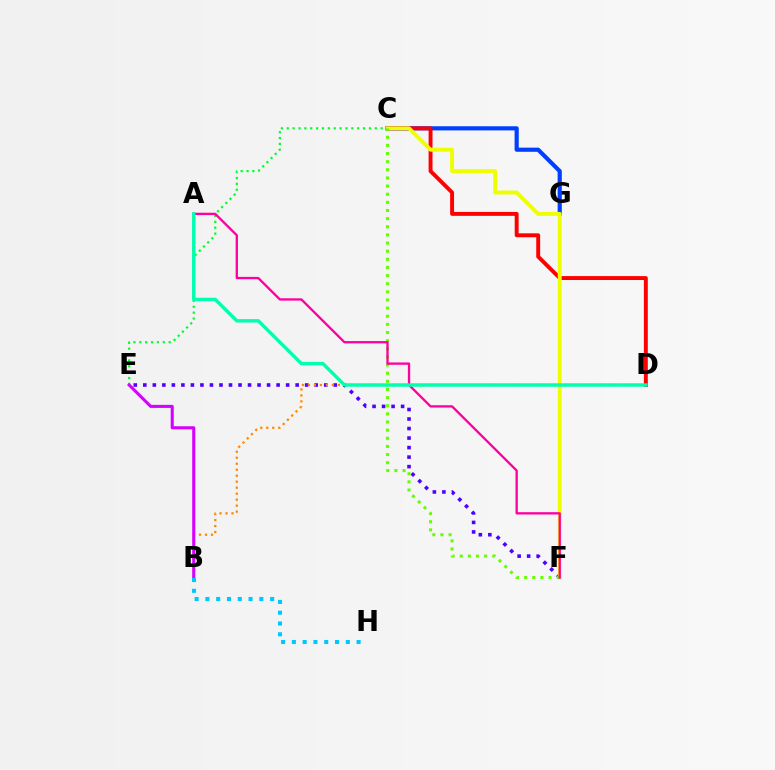{('E', 'F'): [{'color': '#4f00ff', 'line_style': 'dotted', 'thickness': 2.59}], ('B', 'D'): [{'color': '#ff8800', 'line_style': 'dotted', 'thickness': 1.63}], ('C', 'E'): [{'color': '#00ff27', 'line_style': 'dotted', 'thickness': 1.59}], ('C', 'G'): [{'color': '#003fff', 'line_style': 'solid', 'thickness': 2.99}], ('C', 'D'): [{'color': '#ff0000', 'line_style': 'solid', 'thickness': 2.82}], ('C', 'F'): [{'color': '#eeff00', 'line_style': 'solid', 'thickness': 2.83}, {'color': '#66ff00', 'line_style': 'dotted', 'thickness': 2.21}], ('B', 'E'): [{'color': '#d600ff', 'line_style': 'solid', 'thickness': 2.22}], ('A', 'F'): [{'color': '#ff00a0', 'line_style': 'solid', 'thickness': 1.68}], ('A', 'D'): [{'color': '#00ffaf', 'line_style': 'solid', 'thickness': 2.47}], ('B', 'H'): [{'color': '#00c7ff', 'line_style': 'dotted', 'thickness': 2.93}]}